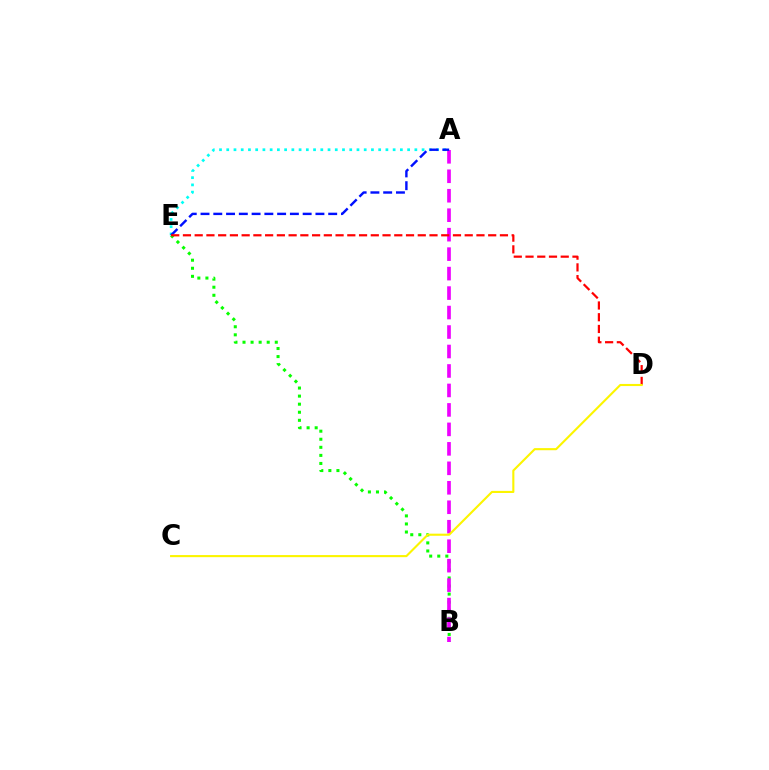{('A', 'E'): [{'color': '#00fff6', 'line_style': 'dotted', 'thickness': 1.97}, {'color': '#0010ff', 'line_style': 'dashed', 'thickness': 1.73}], ('B', 'E'): [{'color': '#08ff00', 'line_style': 'dotted', 'thickness': 2.19}], ('A', 'B'): [{'color': '#ee00ff', 'line_style': 'dashed', 'thickness': 2.64}], ('D', 'E'): [{'color': '#ff0000', 'line_style': 'dashed', 'thickness': 1.59}], ('C', 'D'): [{'color': '#fcf500', 'line_style': 'solid', 'thickness': 1.52}]}